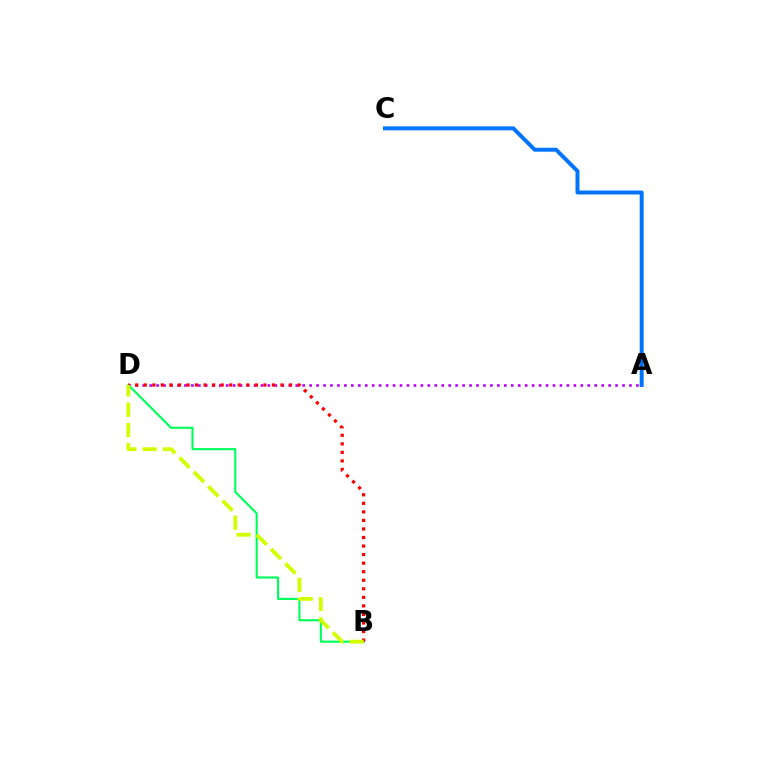{('A', 'D'): [{'color': '#b900ff', 'line_style': 'dotted', 'thickness': 1.89}], ('B', 'D'): [{'color': '#00ff5c', 'line_style': 'solid', 'thickness': 1.54}, {'color': '#ff0000', 'line_style': 'dotted', 'thickness': 2.32}, {'color': '#d1ff00', 'line_style': 'dashed', 'thickness': 2.75}], ('A', 'C'): [{'color': '#0074ff', 'line_style': 'solid', 'thickness': 2.85}]}